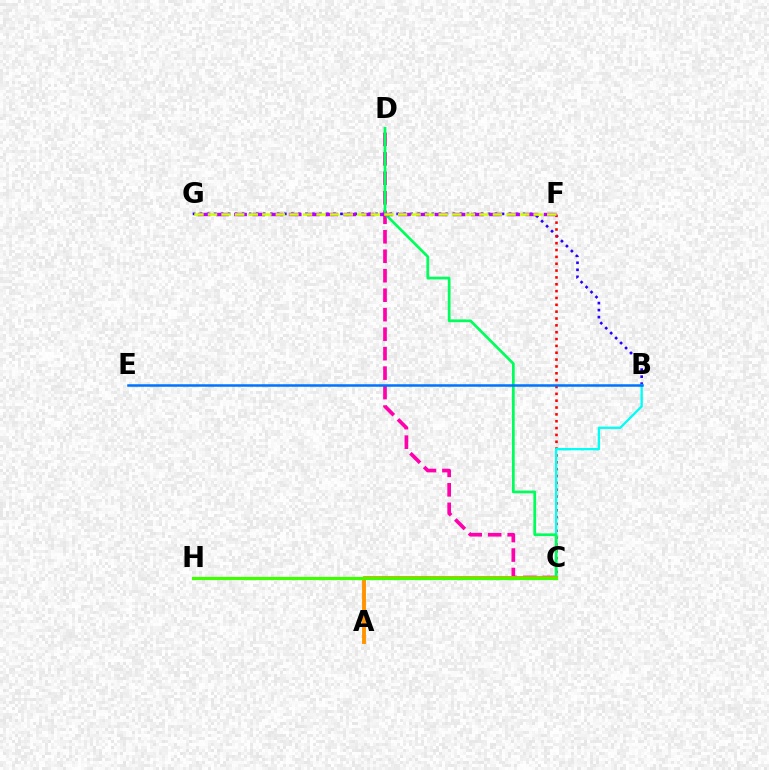{('B', 'G'): [{'color': '#2500ff', 'line_style': 'dotted', 'thickness': 1.91}], ('C', 'F'): [{'color': '#ff0000', 'line_style': 'dotted', 'thickness': 1.86}], ('C', 'D'): [{'color': '#ff00ac', 'line_style': 'dashed', 'thickness': 2.65}, {'color': '#00ff5c', 'line_style': 'solid', 'thickness': 1.96}], ('B', 'C'): [{'color': '#00fff6', 'line_style': 'solid', 'thickness': 1.66}], ('F', 'G'): [{'color': '#b900ff', 'line_style': 'dashed', 'thickness': 2.47}, {'color': '#d1ff00', 'line_style': 'dashed', 'thickness': 1.84}], ('A', 'C'): [{'color': '#ff9400', 'line_style': 'solid', 'thickness': 2.8}], ('C', 'H'): [{'color': '#3dff00', 'line_style': 'solid', 'thickness': 2.3}], ('B', 'E'): [{'color': '#0074ff', 'line_style': 'solid', 'thickness': 1.81}]}